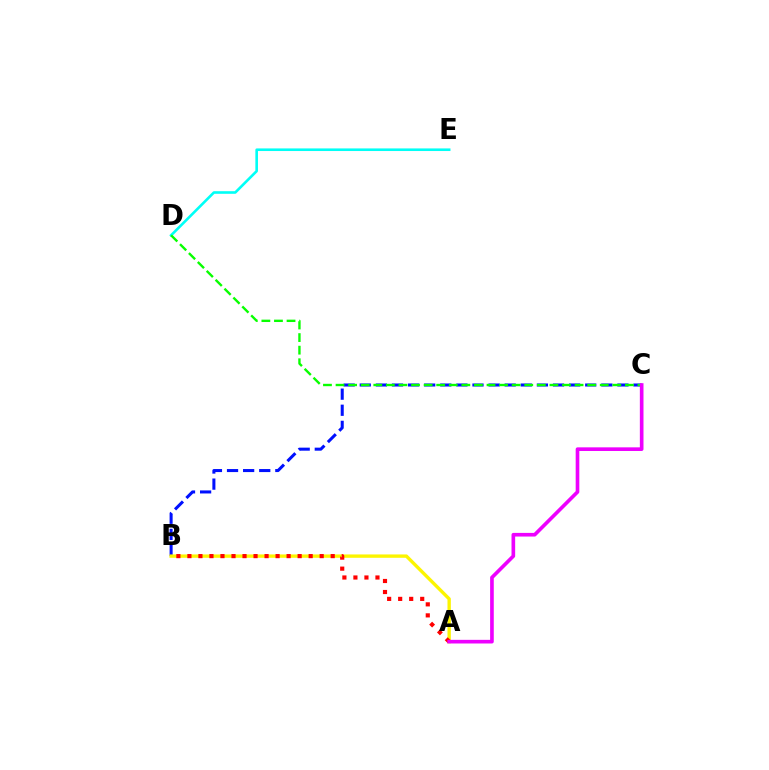{('B', 'C'): [{'color': '#0010ff', 'line_style': 'dashed', 'thickness': 2.19}], ('D', 'E'): [{'color': '#00fff6', 'line_style': 'solid', 'thickness': 1.88}], ('C', 'D'): [{'color': '#08ff00', 'line_style': 'dashed', 'thickness': 1.71}], ('A', 'B'): [{'color': '#fcf500', 'line_style': 'solid', 'thickness': 2.42}, {'color': '#ff0000', 'line_style': 'dotted', 'thickness': 3.0}], ('A', 'C'): [{'color': '#ee00ff', 'line_style': 'solid', 'thickness': 2.62}]}